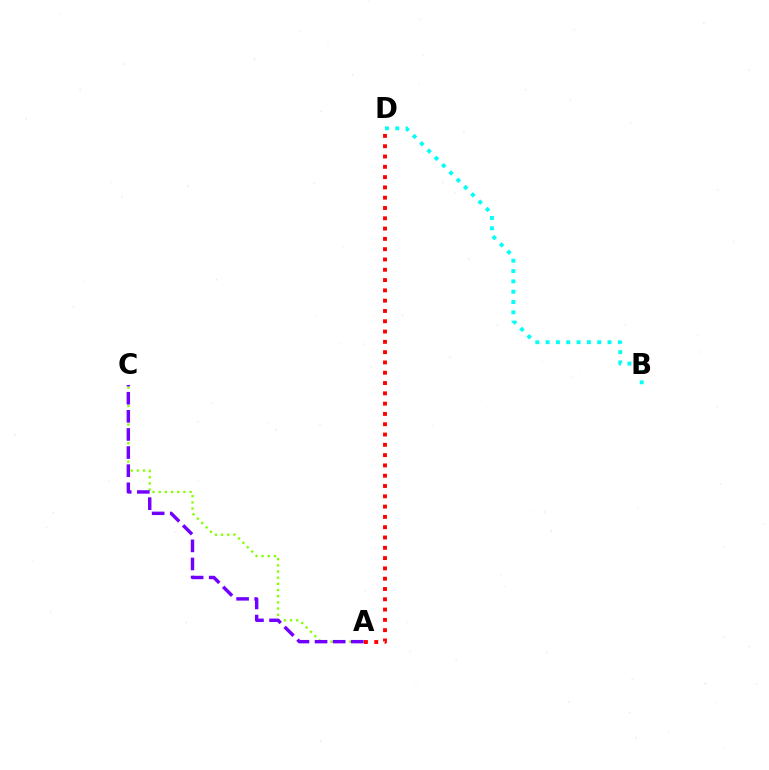{('A', 'C'): [{'color': '#84ff00', 'line_style': 'dotted', 'thickness': 1.68}, {'color': '#7200ff', 'line_style': 'dashed', 'thickness': 2.46}], ('A', 'D'): [{'color': '#ff0000', 'line_style': 'dotted', 'thickness': 2.8}], ('B', 'D'): [{'color': '#00fff6', 'line_style': 'dotted', 'thickness': 2.8}]}